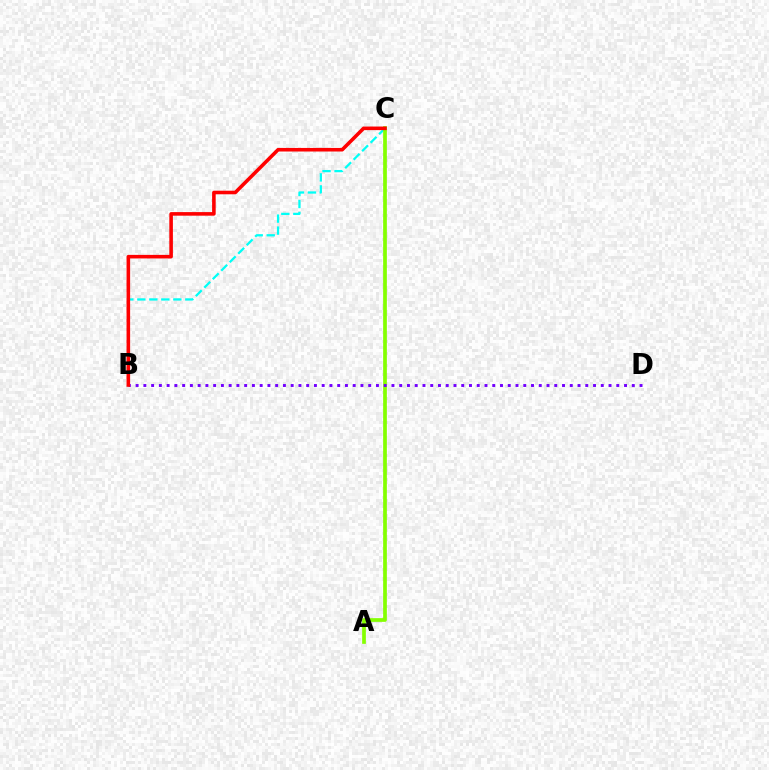{('B', 'C'): [{'color': '#00fff6', 'line_style': 'dashed', 'thickness': 1.63}, {'color': '#ff0000', 'line_style': 'solid', 'thickness': 2.58}], ('A', 'C'): [{'color': '#84ff00', 'line_style': 'solid', 'thickness': 2.67}], ('B', 'D'): [{'color': '#7200ff', 'line_style': 'dotted', 'thickness': 2.11}]}